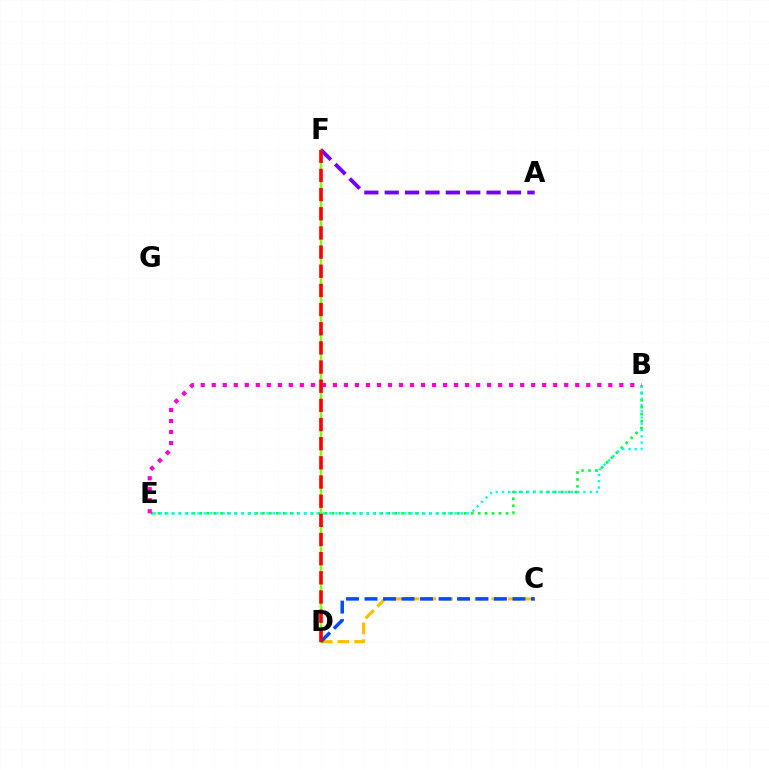{('B', 'E'): [{'color': '#00ff39', 'line_style': 'dotted', 'thickness': 1.89}, {'color': '#00fff6', 'line_style': 'dotted', 'thickness': 1.7}, {'color': '#ff00cf', 'line_style': 'dotted', 'thickness': 2.99}], ('D', 'F'): [{'color': '#84ff00', 'line_style': 'solid', 'thickness': 1.77}, {'color': '#ff0000', 'line_style': 'dashed', 'thickness': 2.6}], ('C', 'D'): [{'color': '#ffbd00', 'line_style': 'dashed', 'thickness': 2.27}, {'color': '#004bff', 'line_style': 'dashed', 'thickness': 2.51}], ('A', 'F'): [{'color': '#7200ff', 'line_style': 'dashed', 'thickness': 2.77}]}